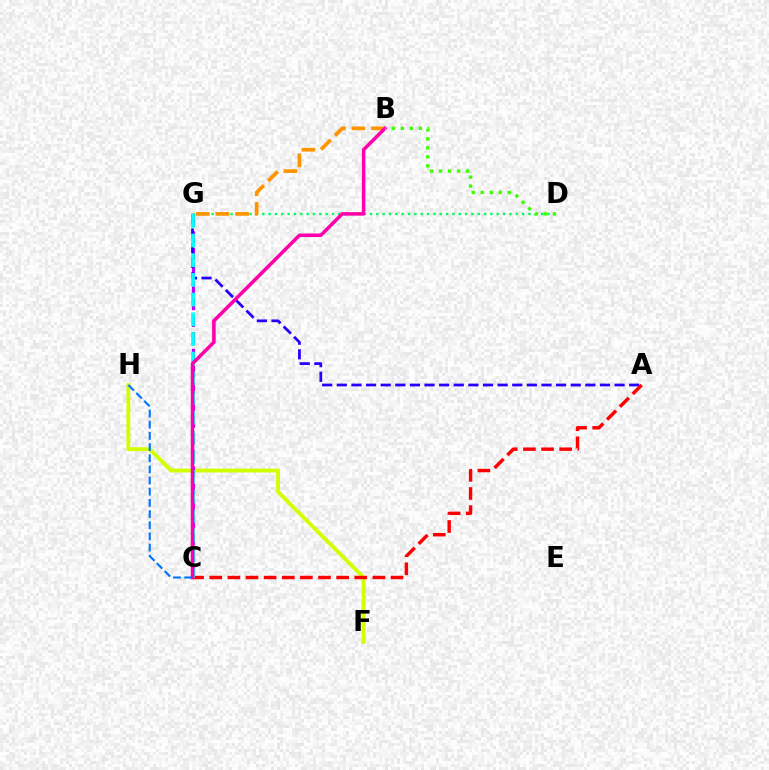{('D', 'G'): [{'color': '#00ff5c', 'line_style': 'dotted', 'thickness': 1.72}], ('F', 'H'): [{'color': '#d1ff00', 'line_style': 'solid', 'thickness': 2.77}], ('C', 'G'): [{'color': '#b900ff', 'line_style': 'dashed', 'thickness': 2.28}, {'color': '#00fff6', 'line_style': 'dashed', 'thickness': 2.67}], ('A', 'G'): [{'color': '#2500ff', 'line_style': 'dashed', 'thickness': 1.99}], ('B', 'G'): [{'color': '#ff9400', 'line_style': 'dashed', 'thickness': 2.67}], ('A', 'C'): [{'color': '#ff0000', 'line_style': 'dashed', 'thickness': 2.46}], ('B', 'C'): [{'color': '#ff00ac', 'line_style': 'solid', 'thickness': 2.55}], ('B', 'D'): [{'color': '#3dff00', 'line_style': 'dotted', 'thickness': 2.45}], ('C', 'H'): [{'color': '#0074ff', 'line_style': 'dashed', 'thickness': 1.52}]}